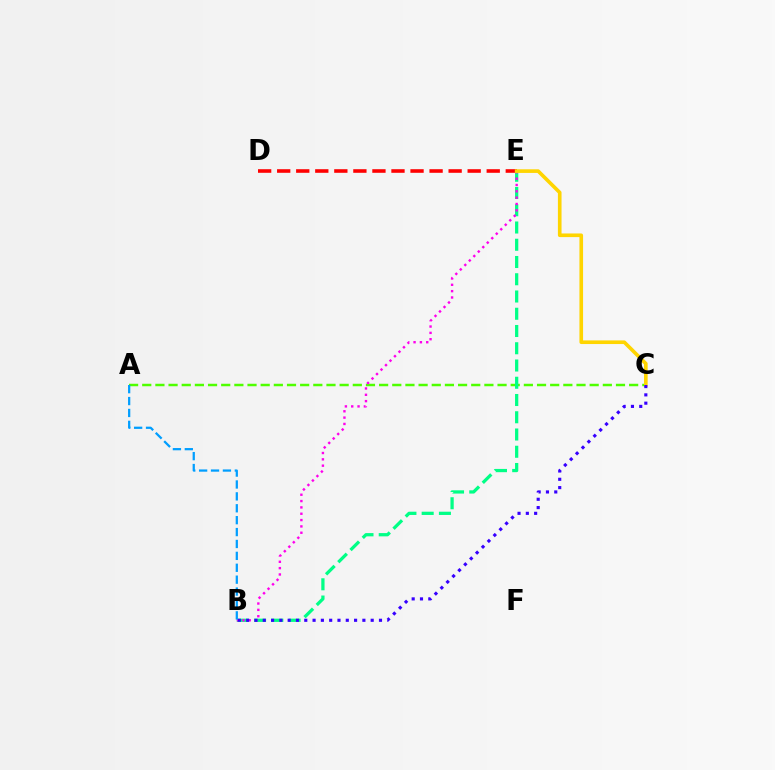{('A', 'C'): [{'color': '#4fff00', 'line_style': 'dashed', 'thickness': 1.79}], ('D', 'E'): [{'color': '#ff0000', 'line_style': 'dashed', 'thickness': 2.59}], ('B', 'E'): [{'color': '#00ff86', 'line_style': 'dashed', 'thickness': 2.34}, {'color': '#ff00ed', 'line_style': 'dotted', 'thickness': 1.72}], ('C', 'E'): [{'color': '#ffd500', 'line_style': 'solid', 'thickness': 2.62}], ('B', 'C'): [{'color': '#3700ff', 'line_style': 'dotted', 'thickness': 2.26}], ('A', 'B'): [{'color': '#009eff', 'line_style': 'dashed', 'thickness': 1.62}]}